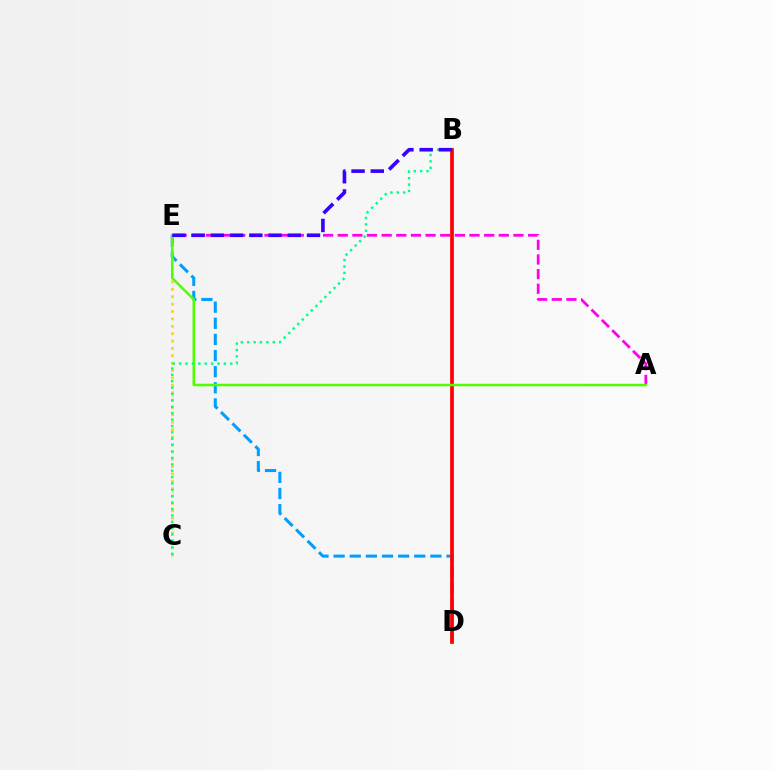{('D', 'E'): [{'color': '#009eff', 'line_style': 'dashed', 'thickness': 2.19}], ('A', 'E'): [{'color': '#ff00ed', 'line_style': 'dashed', 'thickness': 1.99}, {'color': '#4fff00', 'line_style': 'solid', 'thickness': 1.78}], ('C', 'E'): [{'color': '#ffd500', 'line_style': 'dotted', 'thickness': 2.01}], ('B', 'D'): [{'color': '#ff0000', 'line_style': 'solid', 'thickness': 2.68}], ('B', 'C'): [{'color': '#00ff86', 'line_style': 'dotted', 'thickness': 1.74}], ('B', 'E'): [{'color': '#3700ff', 'line_style': 'dashed', 'thickness': 2.61}]}